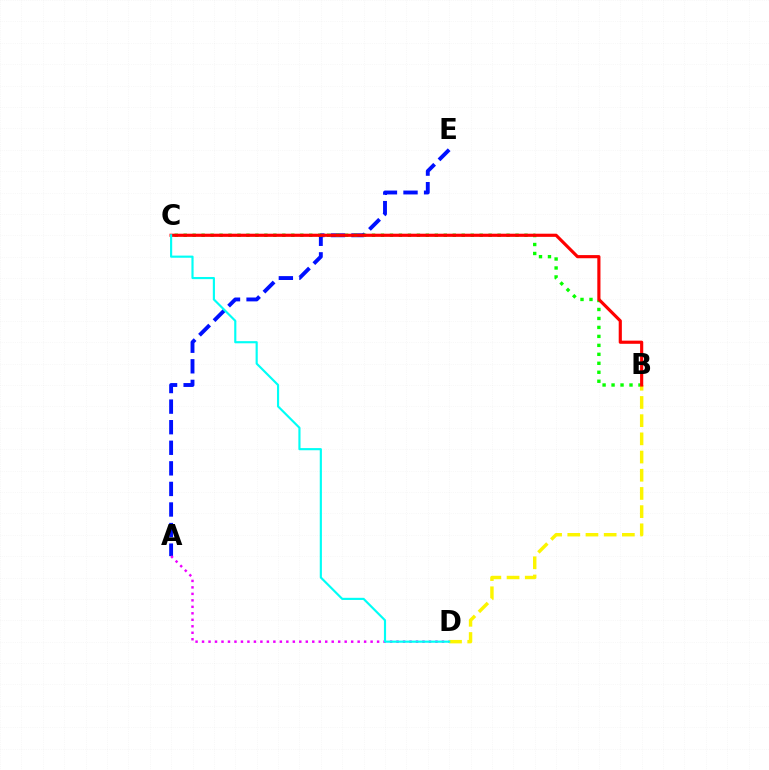{('A', 'E'): [{'color': '#0010ff', 'line_style': 'dashed', 'thickness': 2.79}], ('A', 'D'): [{'color': '#ee00ff', 'line_style': 'dotted', 'thickness': 1.76}], ('B', 'C'): [{'color': '#08ff00', 'line_style': 'dotted', 'thickness': 2.44}, {'color': '#ff0000', 'line_style': 'solid', 'thickness': 2.27}], ('B', 'D'): [{'color': '#fcf500', 'line_style': 'dashed', 'thickness': 2.47}], ('C', 'D'): [{'color': '#00fff6', 'line_style': 'solid', 'thickness': 1.55}]}